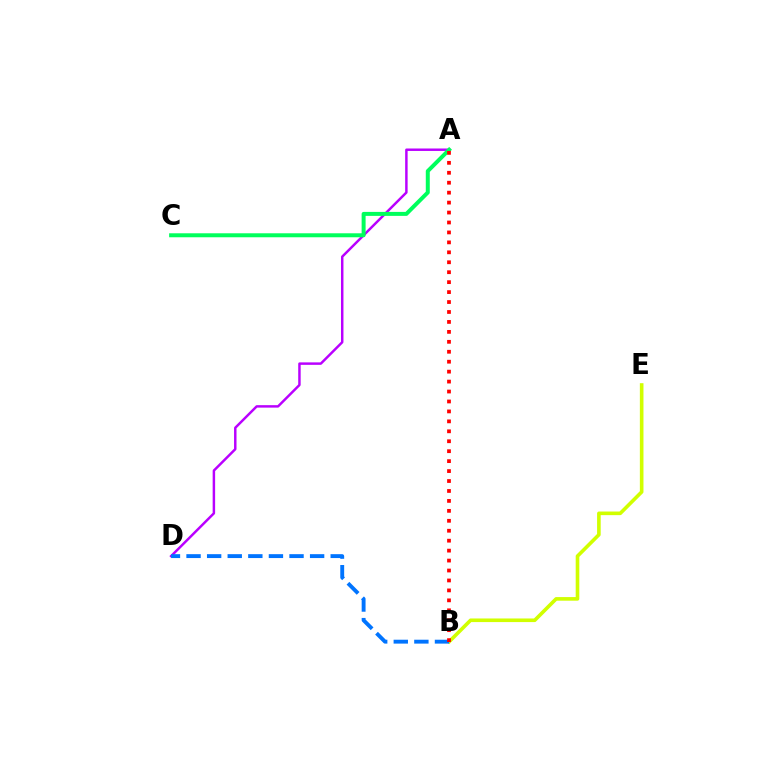{('B', 'E'): [{'color': '#d1ff00', 'line_style': 'solid', 'thickness': 2.6}], ('A', 'D'): [{'color': '#b900ff', 'line_style': 'solid', 'thickness': 1.77}], ('B', 'D'): [{'color': '#0074ff', 'line_style': 'dashed', 'thickness': 2.8}], ('A', 'C'): [{'color': '#00ff5c', 'line_style': 'solid', 'thickness': 2.87}], ('A', 'B'): [{'color': '#ff0000', 'line_style': 'dotted', 'thickness': 2.7}]}